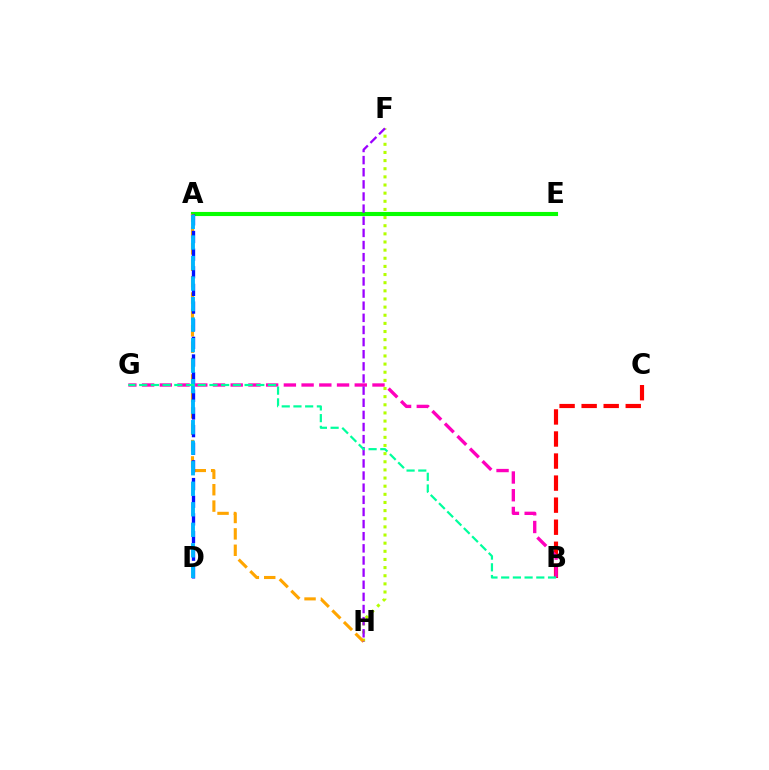{('A', 'E'): [{'color': '#08ff00', 'line_style': 'solid', 'thickness': 2.96}], ('F', 'H'): [{'color': '#b3ff00', 'line_style': 'dotted', 'thickness': 2.21}, {'color': '#9b00ff', 'line_style': 'dashed', 'thickness': 1.65}], ('A', 'H'): [{'color': '#ffa500', 'line_style': 'dashed', 'thickness': 2.23}], ('A', 'D'): [{'color': '#0010ff', 'line_style': 'dashed', 'thickness': 2.4}, {'color': '#00b5ff', 'line_style': 'dashed', 'thickness': 2.79}], ('B', 'C'): [{'color': '#ff0000', 'line_style': 'dashed', 'thickness': 3.0}], ('B', 'G'): [{'color': '#ff00bd', 'line_style': 'dashed', 'thickness': 2.41}, {'color': '#00ff9d', 'line_style': 'dashed', 'thickness': 1.59}]}